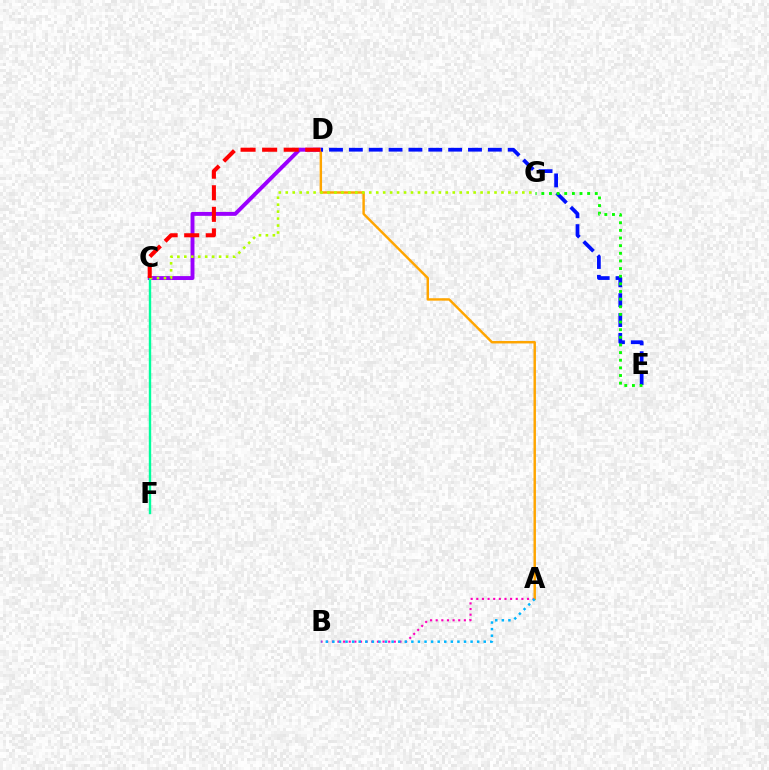{('C', 'D'): [{'color': '#9b00ff', 'line_style': 'solid', 'thickness': 2.82}, {'color': '#ff0000', 'line_style': 'dashed', 'thickness': 2.93}], ('A', 'B'): [{'color': '#ff00bd', 'line_style': 'dotted', 'thickness': 1.53}, {'color': '#00b5ff', 'line_style': 'dotted', 'thickness': 1.79}], ('A', 'D'): [{'color': '#ffa500', 'line_style': 'solid', 'thickness': 1.76}], ('D', 'E'): [{'color': '#0010ff', 'line_style': 'dashed', 'thickness': 2.7}], ('E', 'G'): [{'color': '#08ff00', 'line_style': 'dotted', 'thickness': 2.08}], ('C', 'F'): [{'color': '#00ff9d', 'line_style': 'solid', 'thickness': 1.73}], ('C', 'G'): [{'color': '#b3ff00', 'line_style': 'dotted', 'thickness': 1.89}]}